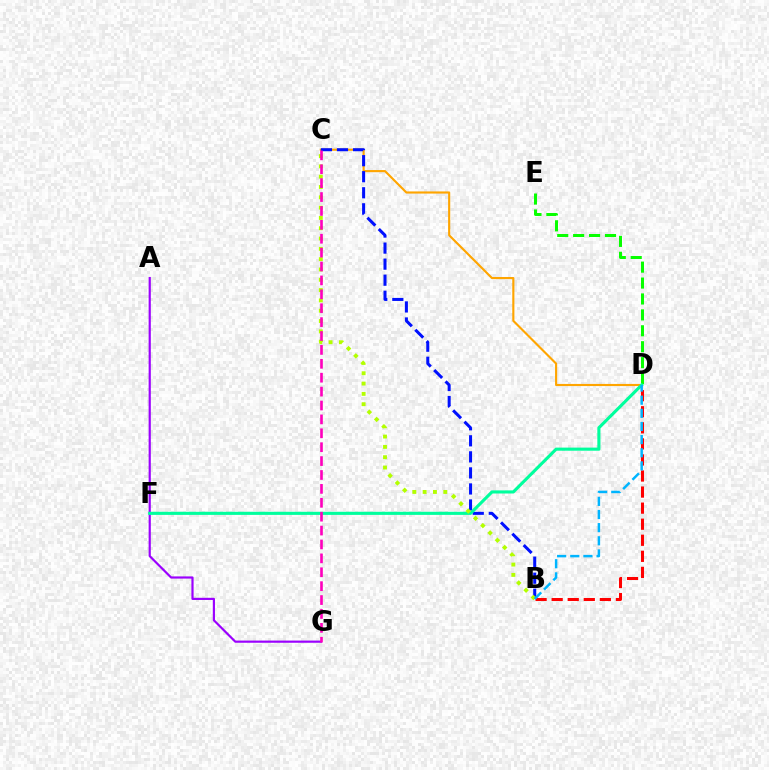{('C', 'D'): [{'color': '#ffa500', 'line_style': 'solid', 'thickness': 1.54}], ('A', 'G'): [{'color': '#9b00ff', 'line_style': 'solid', 'thickness': 1.57}], ('D', 'E'): [{'color': '#08ff00', 'line_style': 'dashed', 'thickness': 2.16}], ('B', 'C'): [{'color': '#0010ff', 'line_style': 'dashed', 'thickness': 2.18}, {'color': '#b3ff00', 'line_style': 'dotted', 'thickness': 2.8}], ('B', 'D'): [{'color': '#ff0000', 'line_style': 'dashed', 'thickness': 2.18}, {'color': '#00b5ff', 'line_style': 'dashed', 'thickness': 1.79}], ('D', 'F'): [{'color': '#00ff9d', 'line_style': 'solid', 'thickness': 2.24}], ('C', 'G'): [{'color': '#ff00bd', 'line_style': 'dashed', 'thickness': 1.89}]}